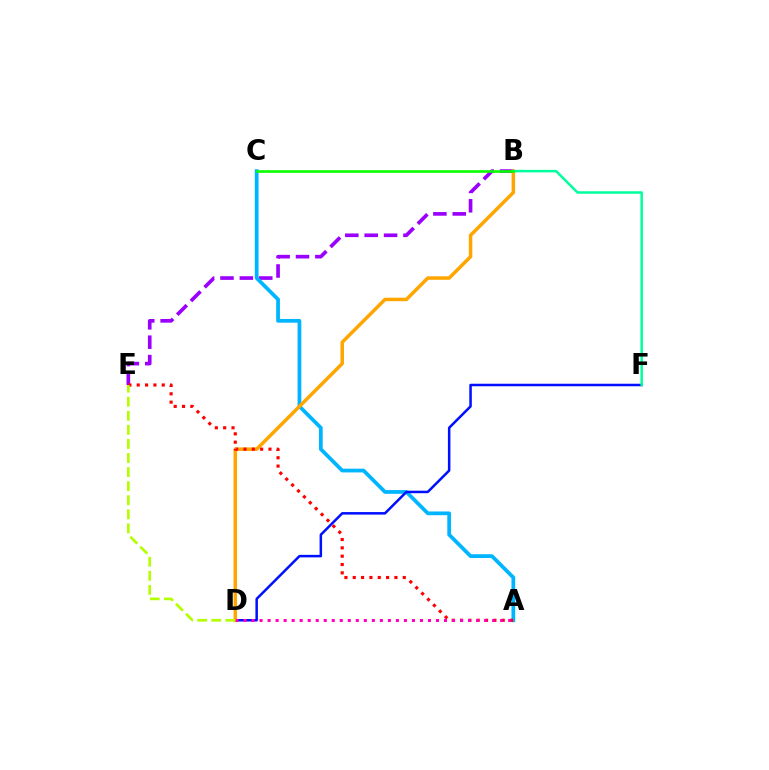{('B', 'E'): [{'color': '#9b00ff', 'line_style': 'dashed', 'thickness': 2.63}], ('A', 'C'): [{'color': '#00b5ff', 'line_style': 'solid', 'thickness': 2.7}], ('D', 'F'): [{'color': '#0010ff', 'line_style': 'solid', 'thickness': 1.81}], ('B', 'D'): [{'color': '#ffa500', 'line_style': 'solid', 'thickness': 2.52}], ('B', 'F'): [{'color': '#00ff9d', 'line_style': 'solid', 'thickness': 1.8}], ('A', 'E'): [{'color': '#ff0000', 'line_style': 'dotted', 'thickness': 2.26}], ('B', 'C'): [{'color': '#08ff00', 'line_style': 'solid', 'thickness': 1.88}], ('A', 'D'): [{'color': '#ff00bd', 'line_style': 'dotted', 'thickness': 2.18}], ('D', 'E'): [{'color': '#b3ff00', 'line_style': 'dashed', 'thickness': 1.91}]}